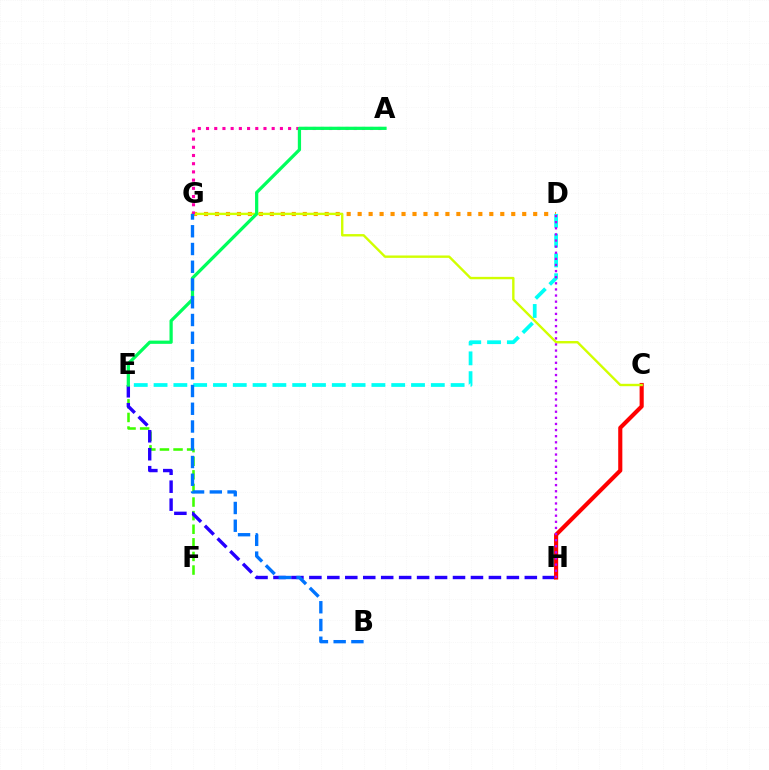{('D', 'G'): [{'color': '#ff9400', 'line_style': 'dotted', 'thickness': 2.98}], ('E', 'F'): [{'color': '#3dff00', 'line_style': 'dashed', 'thickness': 1.85}], ('E', 'H'): [{'color': '#2500ff', 'line_style': 'dashed', 'thickness': 2.44}], ('C', 'H'): [{'color': '#ff0000', 'line_style': 'solid', 'thickness': 2.97}], ('C', 'G'): [{'color': '#d1ff00', 'line_style': 'solid', 'thickness': 1.72}], ('D', 'E'): [{'color': '#00fff6', 'line_style': 'dashed', 'thickness': 2.69}], ('A', 'G'): [{'color': '#ff00ac', 'line_style': 'dotted', 'thickness': 2.23}], ('A', 'E'): [{'color': '#00ff5c', 'line_style': 'solid', 'thickness': 2.34}], ('B', 'G'): [{'color': '#0074ff', 'line_style': 'dashed', 'thickness': 2.41}], ('D', 'H'): [{'color': '#b900ff', 'line_style': 'dotted', 'thickness': 1.66}]}